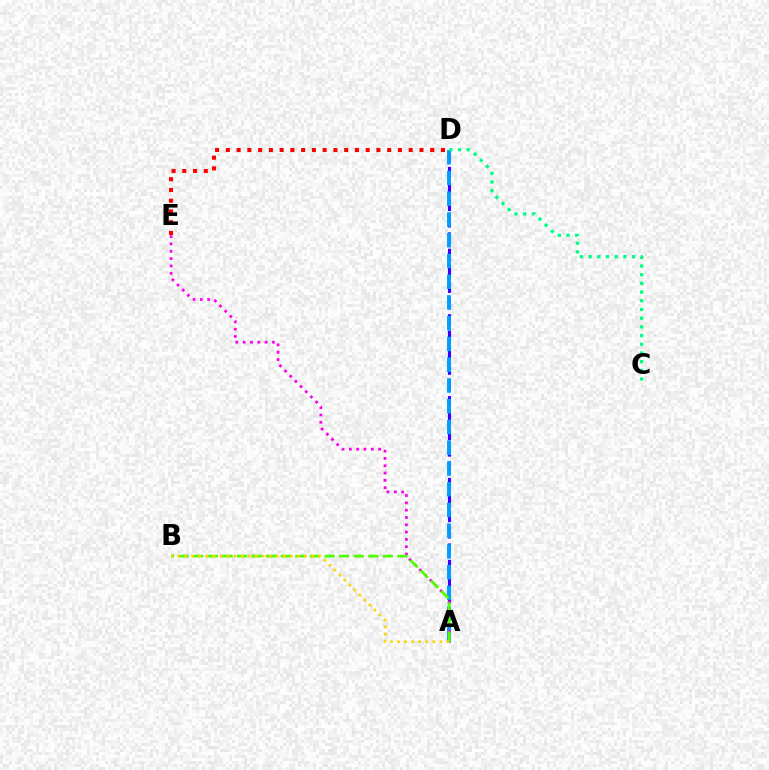{('A', 'D'): [{'color': '#3700ff', 'line_style': 'dashed', 'thickness': 2.22}, {'color': '#009eff', 'line_style': 'dashed', 'thickness': 2.82}], ('C', 'D'): [{'color': '#00ff86', 'line_style': 'dotted', 'thickness': 2.36}], ('A', 'E'): [{'color': '#ff00ed', 'line_style': 'dotted', 'thickness': 1.99}], ('A', 'B'): [{'color': '#4fff00', 'line_style': 'dashed', 'thickness': 1.98}, {'color': '#ffd500', 'line_style': 'dotted', 'thickness': 1.92}], ('D', 'E'): [{'color': '#ff0000', 'line_style': 'dotted', 'thickness': 2.92}]}